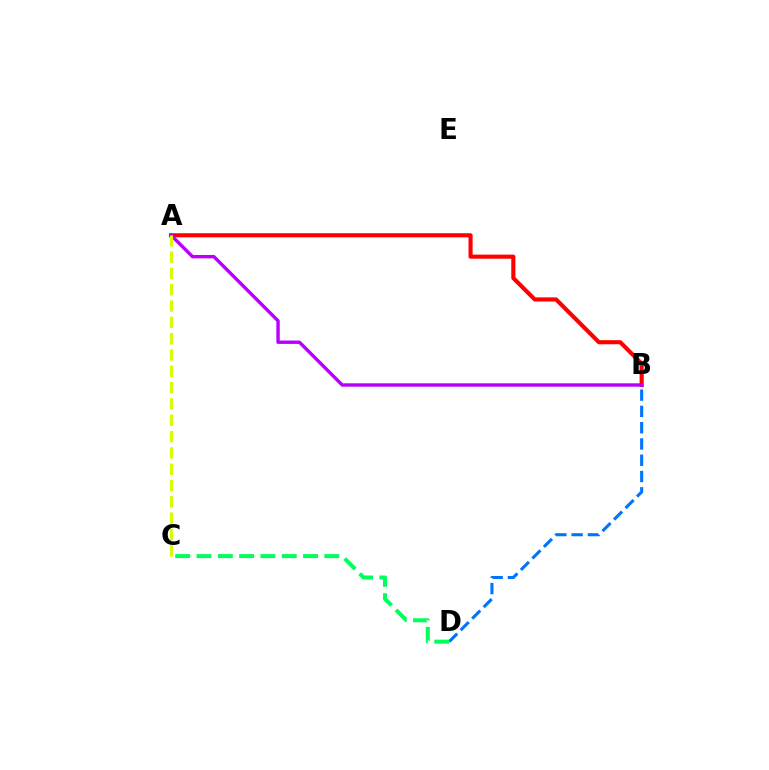{('A', 'B'): [{'color': '#ff0000', 'line_style': 'solid', 'thickness': 2.96}, {'color': '#b900ff', 'line_style': 'solid', 'thickness': 2.45}], ('A', 'C'): [{'color': '#d1ff00', 'line_style': 'dashed', 'thickness': 2.22}], ('B', 'D'): [{'color': '#0074ff', 'line_style': 'dashed', 'thickness': 2.21}], ('C', 'D'): [{'color': '#00ff5c', 'line_style': 'dashed', 'thickness': 2.89}]}